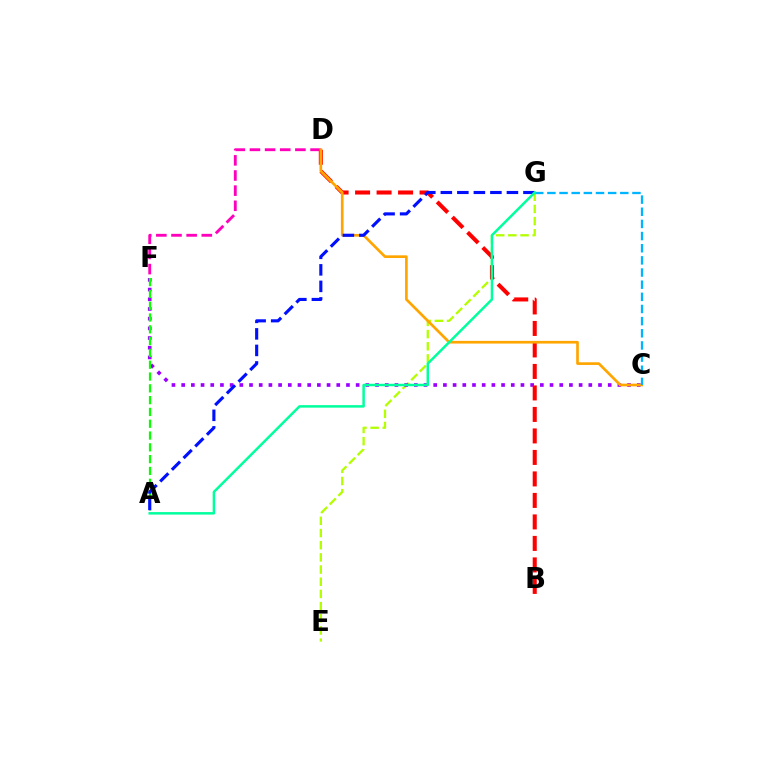{('E', 'G'): [{'color': '#b3ff00', 'line_style': 'dashed', 'thickness': 1.65}], ('C', 'F'): [{'color': '#9b00ff', 'line_style': 'dotted', 'thickness': 2.63}], ('A', 'F'): [{'color': '#08ff00', 'line_style': 'dashed', 'thickness': 1.6}], ('D', 'F'): [{'color': '#ff00bd', 'line_style': 'dashed', 'thickness': 2.06}], ('B', 'D'): [{'color': '#ff0000', 'line_style': 'dashed', 'thickness': 2.92}], ('C', 'D'): [{'color': '#ffa500', 'line_style': 'solid', 'thickness': 1.93}], ('A', 'G'): [{'color': '#0010ff', 'line_style': 'dashed', 'thickness': 2.24}, {'color': '#00ff9d', 'line_style': 'solid', 'thickness': 1.79}], ('C', 'G'): [{'color': '#00b5ff', 'line_style': 'dashed', 'thickness': 1.65}]}